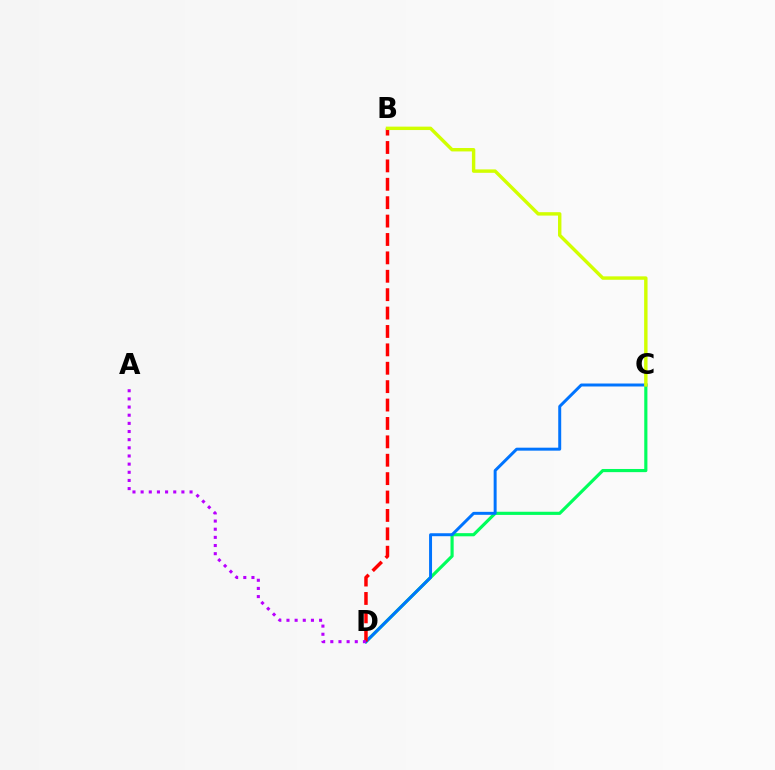{('C', 'D'): [{'color': '#00ff5c', 'line_style': 'solid', 'thickness': 2.27}, {'color': '#0074ff', 'line_style': 'solid', 'thickness': 2.14}], ('B', 'D'): [{'color': '#ff0000', 'line_style': 'dashed', 'thickness': 2.5}], ('B', 'C'): [{'color': '#d1ff00', 'line_style': 'solid', 'thickness': 2.45}], ('A', 'D'): [{'color': '#b900ff', 'line_style': 'dotted', 'thickness': 2.22}]}